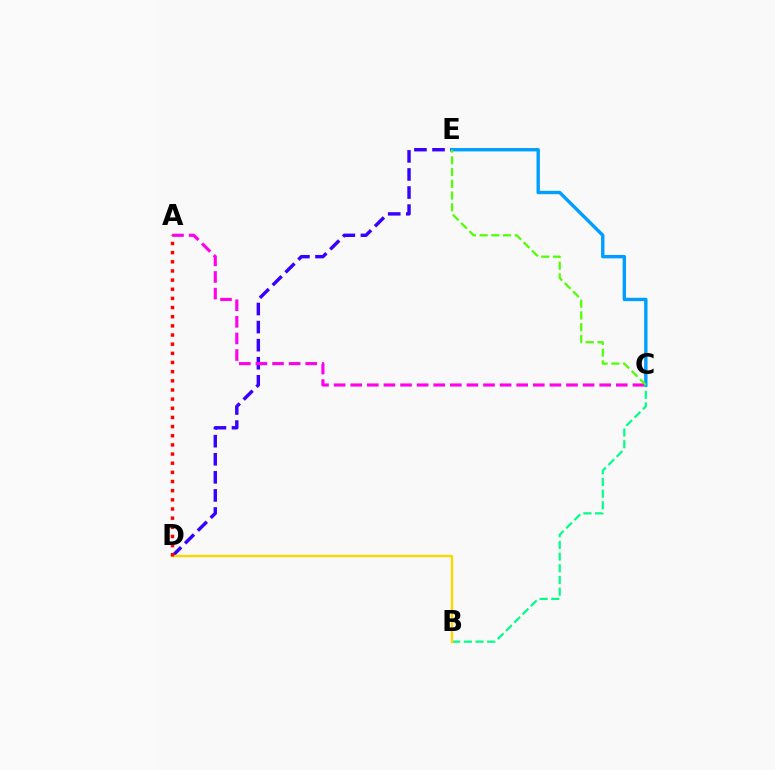{('B', 'C'): [{'color': '#00ff86', 'line_style': 'dashed', 'thickness': 1.59}], ('D', 'E'): [{'color': '#3700ff', 'line_style': 'dashed', 'thickness': 2.46}], ('C', 'E'): [{'color': '#009eff', 'line_style': 'solid', 'thickness': 2.43}, {'color': '#4fff00', 'line_style': 'dashed', 'thickness': 1.6}], ('A', 'C'): [{'color': '#ff00ed', 'line_style': 'dashed', 'thickness': 2.25}], ('B', 'D'): [{'color': '#ffd500', 'line_style': 'solid', 'thickness': 1.7}], ('A', 'D'): [{'color': '#ff0000', 'line_style': 'dotted', 'thickness': 2.49}]}